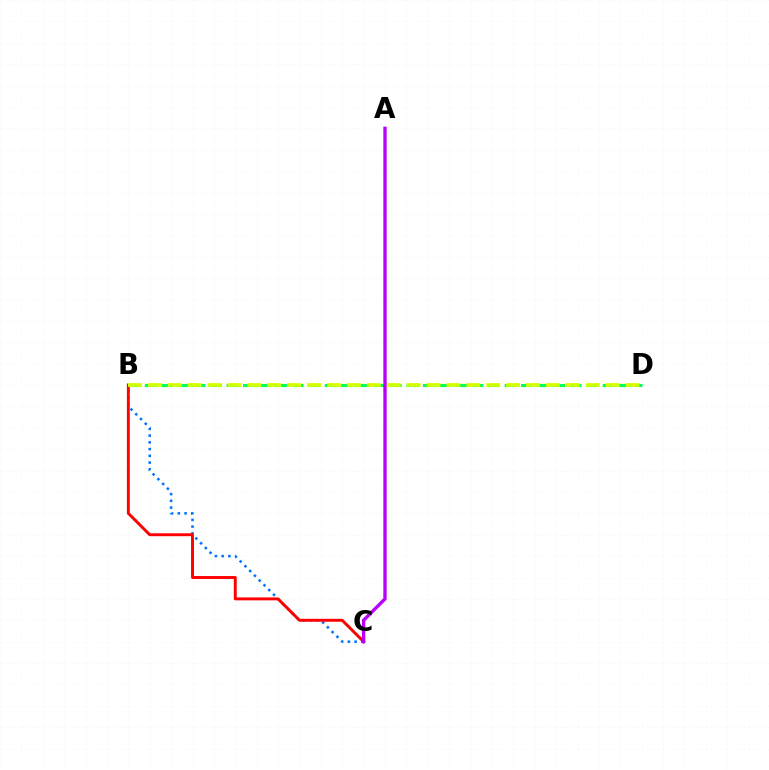{('B', 'D'): [{'color': '#00ff5c', 'line_style': 'dashed', 'thickness': 2.22}, {'color': '#d1ff00', 'line_style': 'dashed', 'thickness': 2.7}], ('B', 'C'): [{'color': '#0074ff', 'line_style': 'dotted', 'thickness': 1.83}, {'color': '#ff0000', 'line_style': 'solid', 'thickness': 2.1}], ('A', 'C'): [{'color': '#b900ff', 'line_style': 'solid', 'thickness': 2.41}]}